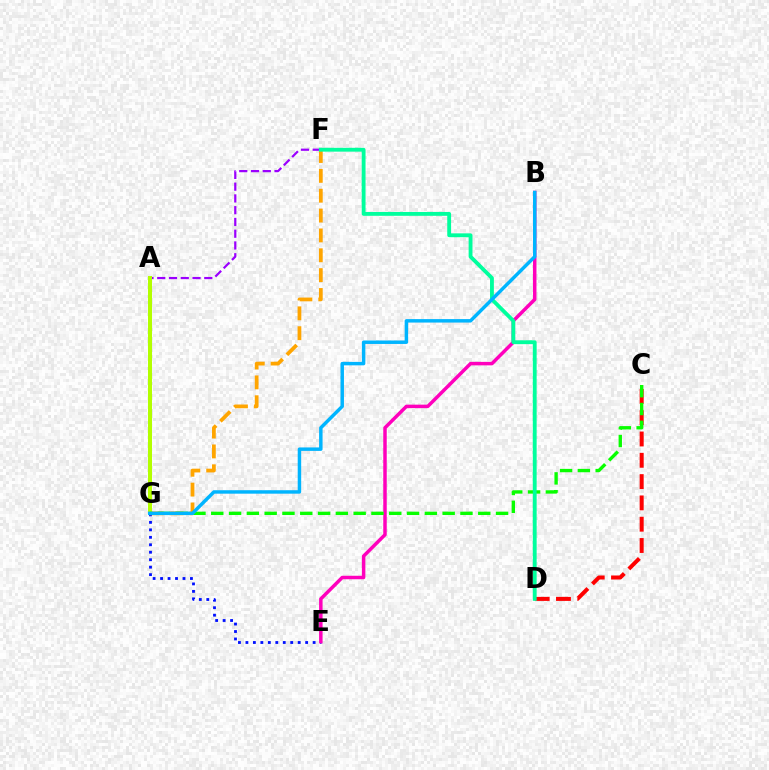{('E', 'G'): [{'color': '#0010ff', 'line_style': 'dotted', 'thickness': 2.03}], ('F', 'G'): [{'color': '#ffa500', 'line_style': 'dashed', 'thickness': 2.7}], ('A', 'F'): [{'color': '#9b00ff', 'line_style': 'dashed', 'thickness': 1.6}], ('C', 'D'): [{'color': '#ff0000', 'line_style': 'dashed', 'thickness': 2.89}], ('B', 'E'): [{'color': '#ff00bd', 'line_style': 'solid', 'thickness': 2.51}], ('A', 'G'): [{'color': '#b3ff00', 'line_style': 'solid', 'thickness': 2.89}], ('C', 'G'): [{'color': '#08ff00', 'line_style': 'dashed', 'thickness': 2.42}], ('D', 'F'): [{'color': '#00ff9d', 'line_style': 'solid', 'thickness': 2.77}], ('B', 'G'): [{'color': '#00b5ff', 'line_style': 'solid', 'thickness': 2.49}]}